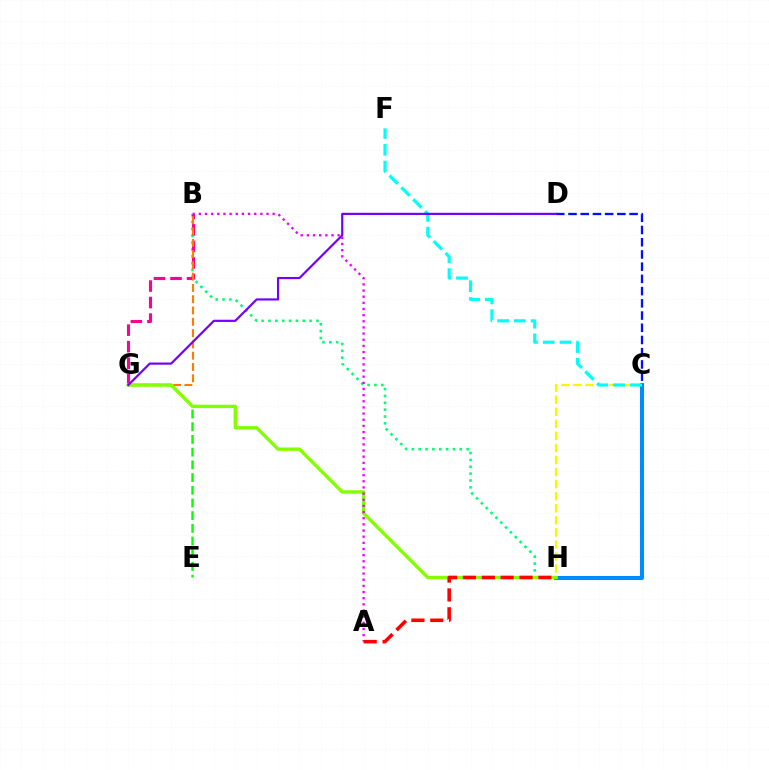{('C', 'H'): [{'color': '#008cff', 'line_style': 'solid', 'thickness': 2.92}, {'color': '#fcf500', 'line_style': 'dashed', 'thickness': 1.64}], ('C', 'D'): [{'color': '#0010ff', 'line_style': 'dashed', 'thickness': 1.66}], ('B', 'H'): [{'color': '#00ff74', 'line_style': 'dotted', 'thickness': 1.86}], ('E', 'G'): [{'color': '#08ff00', 'line_style': 'dashed', 'thickness': 1.73}], ('B', 'G'): [{'color': '#ff0094', 'line_style': 'dashed', 'thickness': 2.25}, {'color': '#ff7c00', 'line_style': 'dashed', 'thickness': 1.53}], ('C', 'F'): [{'color': '#00fff6', 'line_style': 'dashed', 'thickness': 2.28}], ('G', 'H'): [{'color': '#84ff00', 'line_style': 'solid', 'thickness': 2.44}], ('D', 'G'): [{'color': '#7200ff', 'line_style': 'solid', 'thickness': 1.57}], ('A', 'B'): [{'color': '#ee00ff', 'line_style': 'dotted', 'thickness': 1.67}], ('A', 'H'): [{'color': '#ff0000', 'line_style': 'dashed', 'thickness': 2.56}]}